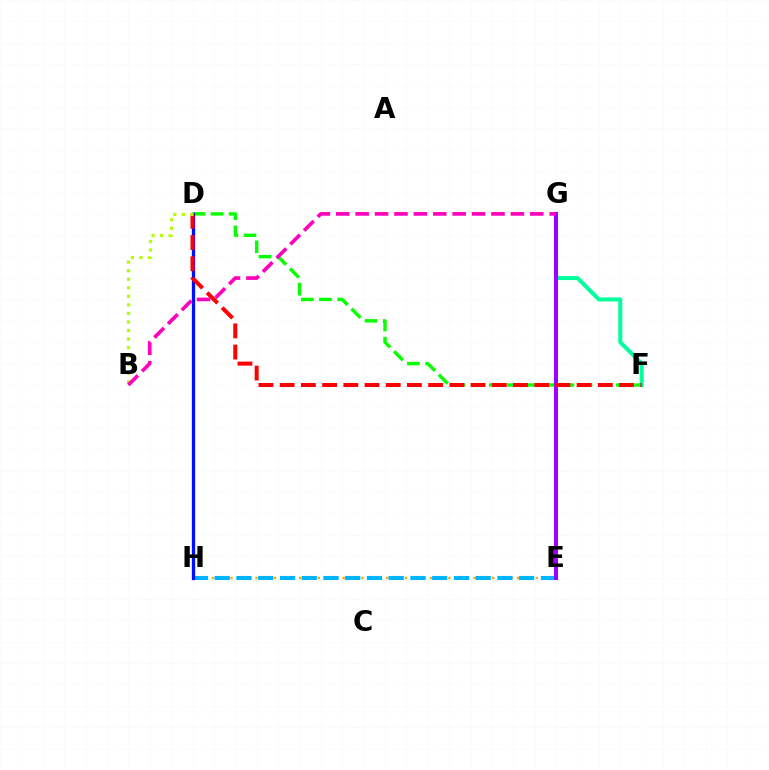{('D', 'F'): [{'color': '#08ff00', 'line_style': 'dashed', 'thickness': 2.47}, {'color': '#ff0000', 'line_style': 'dashed', 'thickness': 2.88}], ('E', 'H'): [{'color': '#ffa500', 'line_style': 'dotted', 'thickness': 1.69}, {'color': '#00b5ff', 'line_style': 'dashed', 'thickness': 2.95}], ('F', 'G'): [{'color': '#00ff9d', 'line_style': 'solid', 'thickness': 2.89}], ('D', 'H'): [{'color': '#0010ff', 'line_style': 'solid', 'thickness': 2.36}], ('E', 'G'): [{'color': '#9b00ff', 'line_style': 'solid', 'thickness': 2.9}], ('B', 'D'): [{'color': '#b3ff00', 'line_style': 'dotted', 'thickness': 2.32}], ('B', 'G'): [{'color': '#ff00bd', 'line_style': 'dashed', 'thickness': 2.64}]}